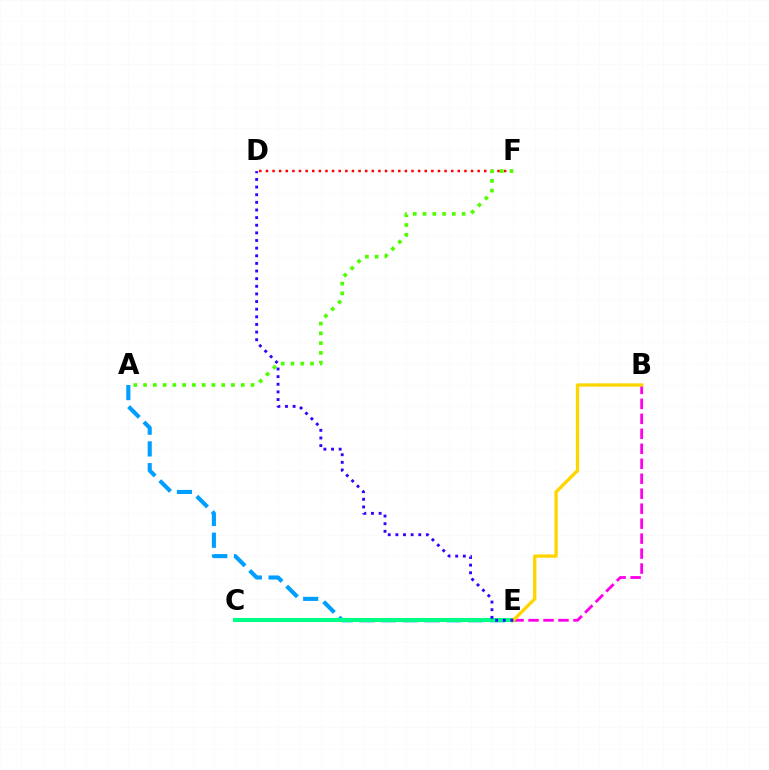{('D', 'F'): [{'color': '#ff0000', 'line_style': 'dotted', 'thickness': 1.8}], ('A', 'E'): [{'color': '#009eff', 'line_style': 'dashed', 'thickness': 2.95}], ('B', 'E'): [{'color': '#ff00ed', 'line_style': 'dashed', 'thickness': 2.03}, {'color': '#ffd500', 'line_style': 'solid', 'thickness': 2.39}], ('C', 'E'): [{'color': '#00ff86', 'line_style': 'solid', 'thickness': 2.92}], ('A', 'F'): [{'color': '#4fff00', 'line_style': 'dotted', 'thickness': 2.65}], ('D', 'E'): [{'color': '#3700ff', 'line_style': 'dotted', 'thickness': 2.07}]}